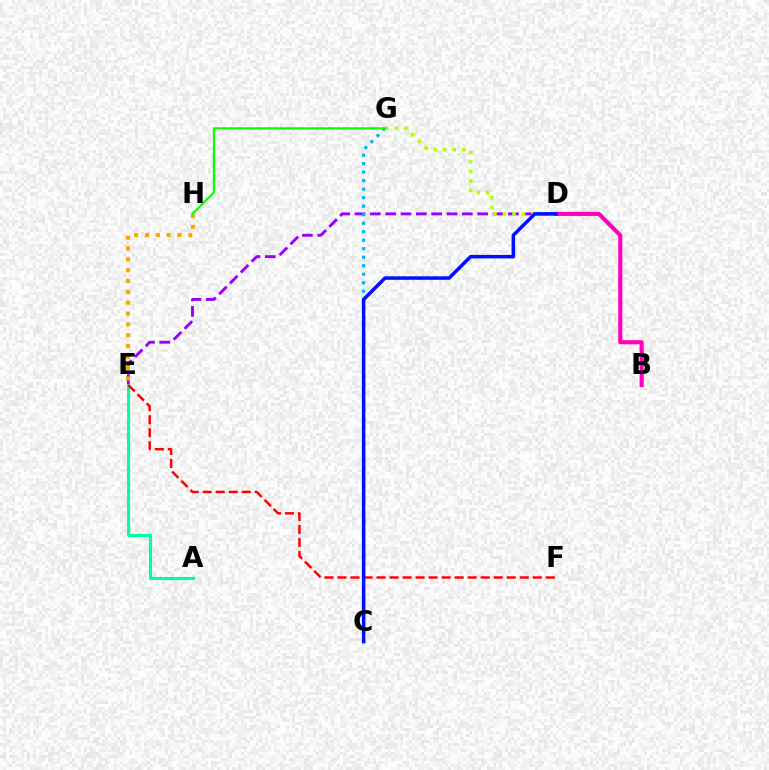{('D', 'E'): [{'color': '#9b00ff', 'line_style': 'dashed', 'thickness': 2.08}], ('C', 'G'): [{'color': '#00b5ff', 'line_style': 'dotted', 'thickness': 2.31}], ('E', 'H'): [{'color': '#ffa500', 'line_style': 'dotted', 'thickness': 2.94}], ('A', 'E'): [{'color': '#00ff9d', 'line_style': 'solid', 'thickness': 2.25}], ('D', 'G'): [{'color': '#b3ff00', 'line_style': 'dotted', 'thickness': 2.59}], ('E', 'F'): [{'color': '#ff0000', 'line_style': 'dashed', 'thickness': 1.77}], ('G', 'H'): [{'color': '#08ff00', 'line_style': 'solid', 'thickness': 1.55}], ('B', 'D'): [{'color': '#ff00bd', 'line_style': 'solid', 'thickness': 2.95}], ('C', 'D'): [{'color': '#0010ff', 'line_style': 'solid', 'thickness': 2.52}]}